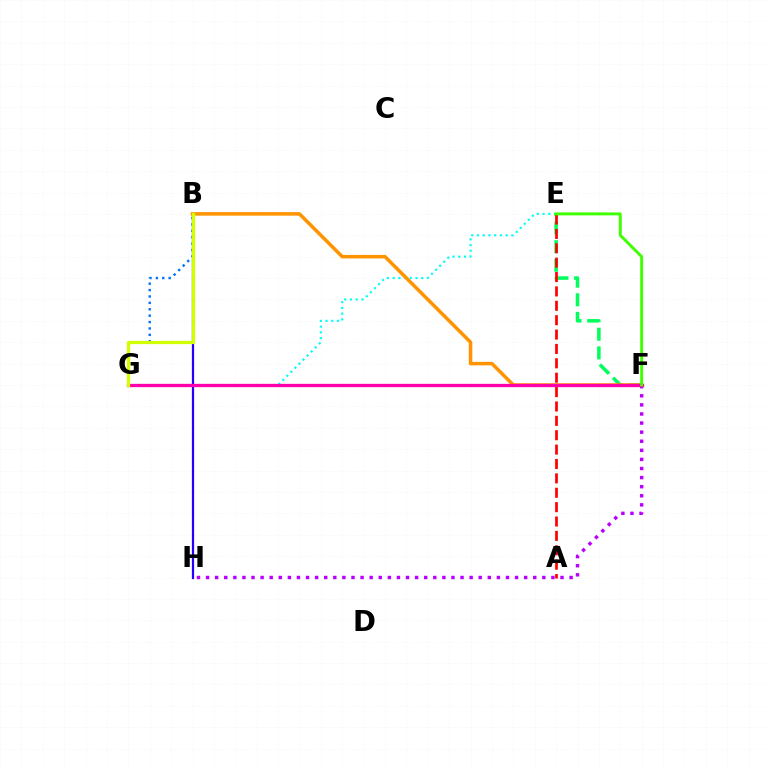{('F', 'H'): [{'color': '#b900ff', 'line_style': 'dotted', 'thickness': 2.47}], ('E', 'G'): [{'color': '#00fff6', 'line_style': 'dotted', 'thickness': 1.56}], ('E', 'F'): [{'color': '#00ff5c', 'line_style': 'dashed', 'thickness': 2.53}, {'color': '#3dff00', 'line_style': 'solid', 'thickness': 2.11}], ('B', 'G'): [{'color': '#0074ff', 'line_style': 'dotted', 'thickness': 1.74}, {'color': '#d1ff00', 'line_style': 'solid', 'thickness': 2.35}], ('B', 'H'): [{'color': '#2500ff', 'line_style': 'solid', 'thickness': 1.61}], ('B', 'F'): [{'color': '#ff9400', 'line_style': 'solid', 'thickness': 2.54}], ('F', 'G'): [{'color': '#ff00ac', 'line_style': 'solid', 'thickness': 2.37}], ('A', 'E'): [{'color': '#ff0000', 'line_style': 'dashed', 'thickness': 1.95}]}